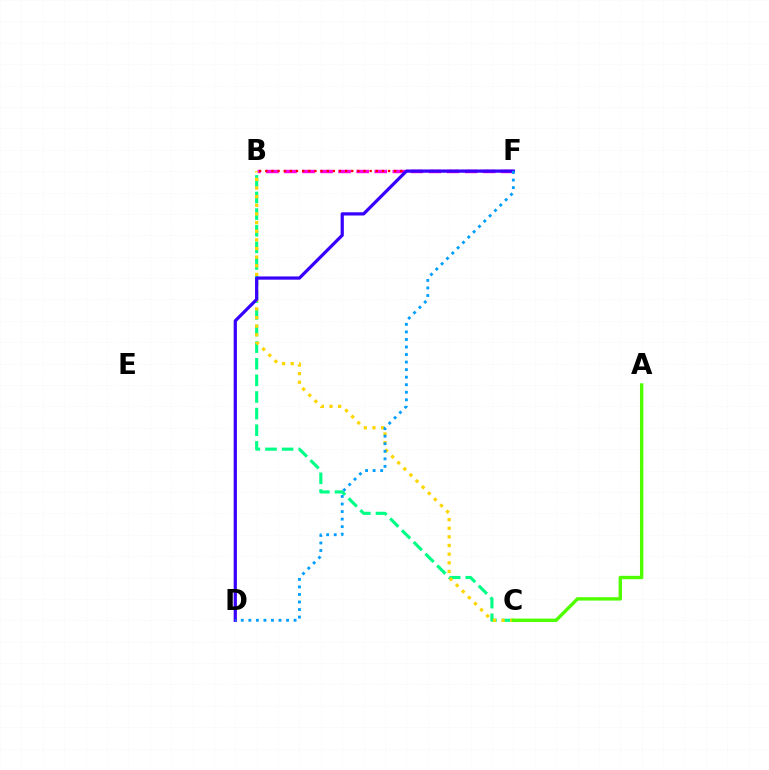{('B', 'C'): [{'color': '#00ff86', 'line_style': 'dashed', 'thickness': 2.26}, {'color': '#ffd500', 'line_style': 'dotted', 'thickness': 2.35}], ('B', 'F'): [{'color': '#ff00ed', 'line_style': 'dashed', 'thickness': 2.45}, {'color': '#ff0000', 'line_style': 'dotted', 'thickness': 1.67}], ('D', 'F'): [{'color': '#3700ff', 'line_style': 'solid', 'thickness': 2.32}, {'color': '#009eff', 'line_style': 'dotted', 'thickness': 2.05}], ('A', 'C'): [{'color': '#4fff00', 'line_style': 'solid', 'thickness': 2.44}]}